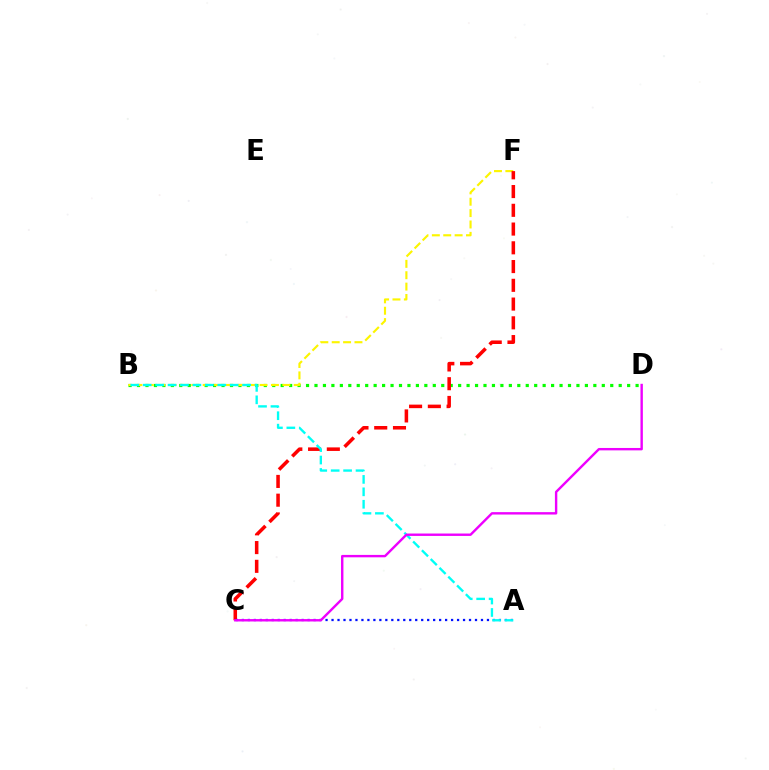{('B', 'D'): [{'color': '#08ff00', 'line_style': 'dotted', 'thickness': 2.3}], ('B', 'F'): [{'color': '#fcf500', 'line_style': 'dashed', 'thickness': 1.55}], ('C', 'F'): [{'color': '#ff0000', 'line_style': 'dashed', 'thickness': 2.55}], ('A', 'C'): [{'color': '#0010ff', 'line_style': 'dotted', 'thickness': 1.62}], ('A', 'B'): [{'color': '#00fff6', 'line_style': 'dashed', 'thickness': 1.69}], ('C', 'D'): [{'color': '#ee00ff', 'line_style': 'solid', 'thickness': 1.73}]}